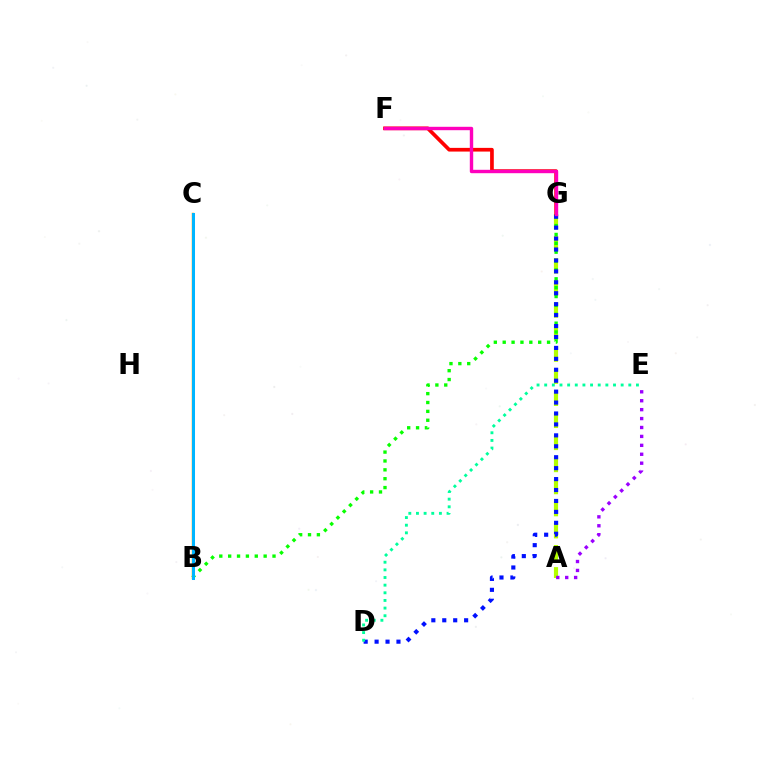{('A', 'G'): [{'color': '#b3ff00', 'line_style': 'dashed', 'thickness': 3.0}], ('B', 'G'): [{'color': '#08ff00', 'line_style': 'dotted', 'thickness': 2.41}], ('B', 'C'): [{'color': '#ffa500', 'line_style': 'solid', 'thickness': 1.79}, {'color': '#00b5ff', 'line_style': 'solid', 'thickness': 2.17}], ('F', 'G'): [{'color': '#ff0000', 'line_style': 'solid', 'thickness': 2.66}, {'color': '#ff00bd', 'line_style': 'solid', 'thickness': 2.45}], ('D', 'G'): [{'color': '#0010ff', 'line_style': 'dotted', 'thickness': 2.97}], ('D', 'E'): [{'color': '#00ff9d', 'line_style': 'dotted', 'thickness': 2.08}], ('A', 'E'): [{'color': '#9b00ff', 'line_style': 'dotted', 'thickness': 2.42}]}